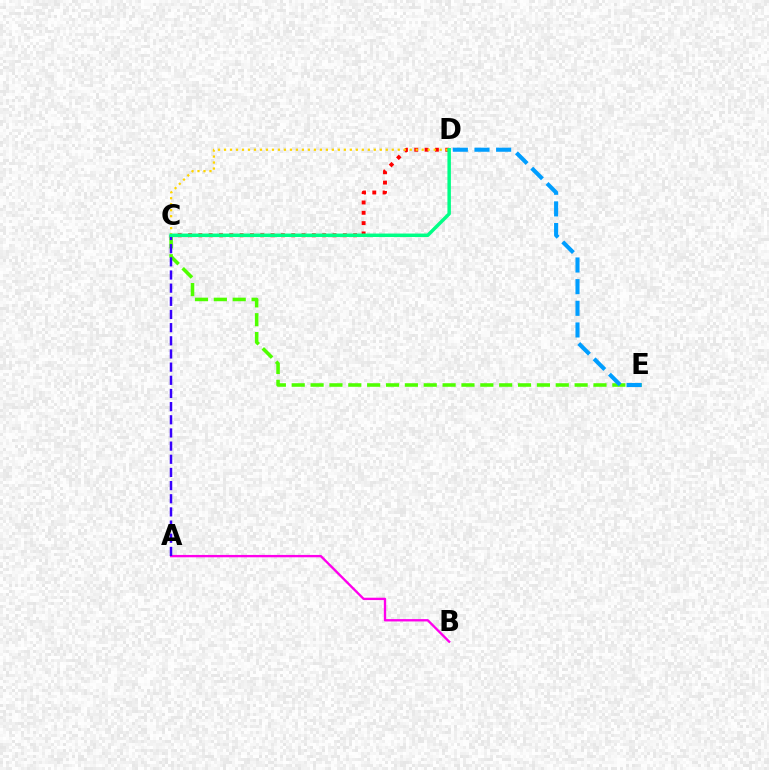{('C', 'E'): [{'color': '#4fff00', 'line_style': 'dashed', 'thickness': 2.56}], ('D', 'E'): [{'color': '#009eff', 'line_style': 'dashed', 'thickness': 2.94}], ('A', 'B'): [{'color': '#ff00ed', 'line_style': 'solid', 'thickness': 1.69}], ('C', 'D'): [{'color': '#ff0000', 'line_style': 'dotted', 'thickness': 2.8}, {'color': '#ffd500', 'line_style': 'dotted', 'thickness': 1.63}, {'color': '#00ff86', 'line_style': 'solid', 'thickness': 2.5}], ('A', 'C'): [{'color': '#3700ff', 'line_style': 'dashed', 'thickness': 1.79}]}